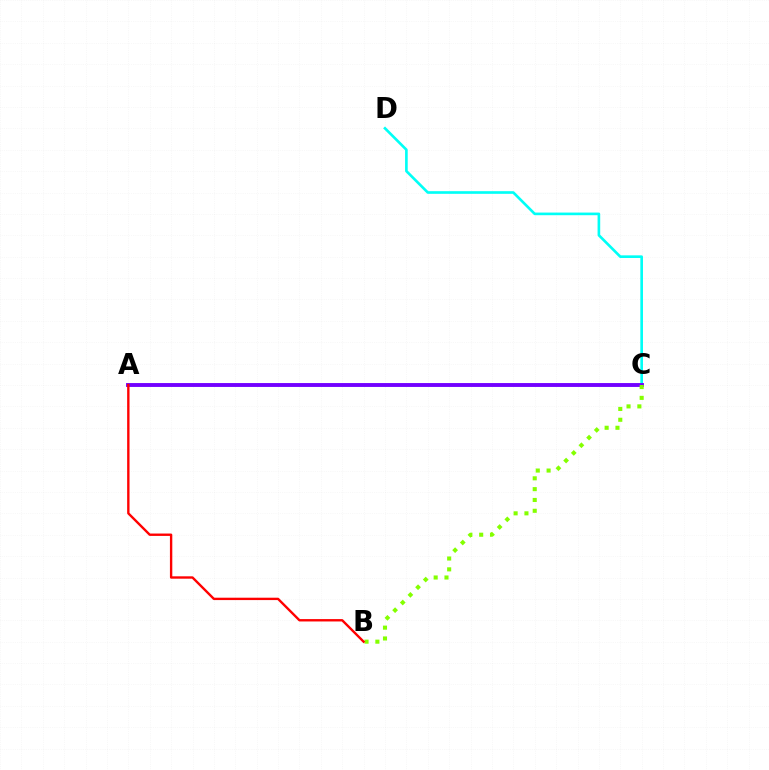{('C', 'D'): [{'color': '#00fff6', 'line_style': 'solid', 'thickness': 1.9}], ('A', 'C'): [{'color': '#7200ff', 'line_style': 'solid', 'thickness': 2.79}], ('B', 'C'): [{'color': '#84ff00', 'line_style': 'dotted', 'thickness': 2.94}], ('A', 'B'): [{'color': '#ff0000', 'line_style': 'solid', 'thickness': 1.71}]}